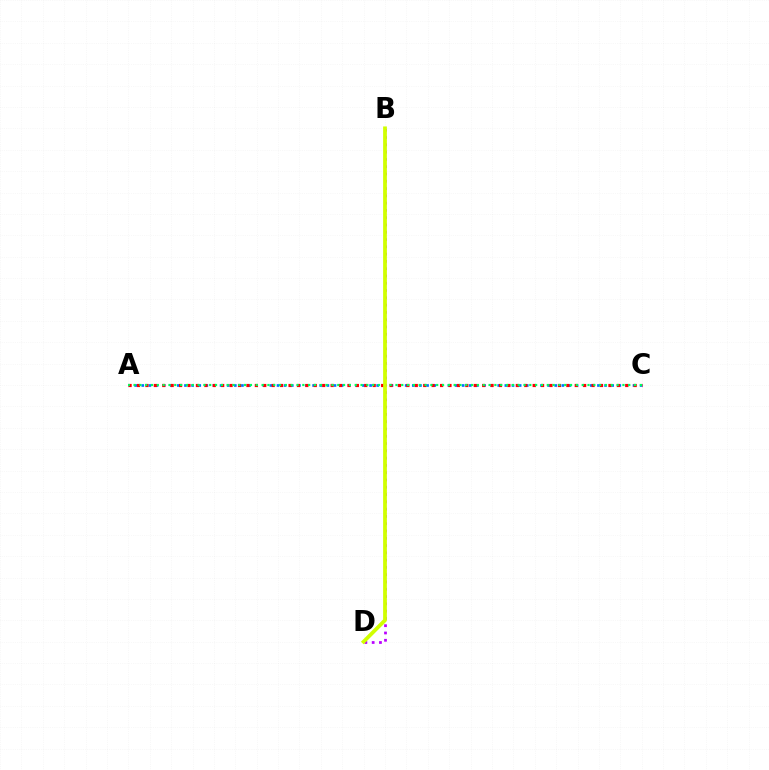{('A', 'C'): [{'color': '#0074ff', 'line_style': 'dotted', 'thickness': 1.93}, {'color': '#ff0000', 'line_style': 'dotted', 'thickness': 2.29}, {'color': '#00ff5c', 'line_style': 'dotted', 'thickness': 1.58}], ('B', 'D'): [{'color': '#b900ff', 'line_style': 'dotted', 'thickness': 1.98}, {'color': '#d1ff00', 'line_style': 'solid', 'thickness': 2.71}]}